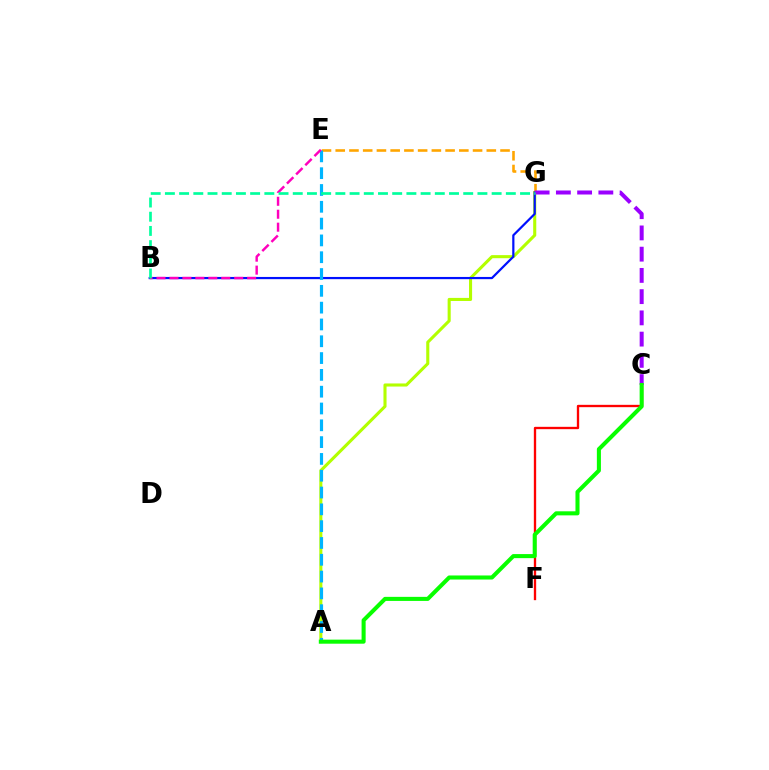{('C', 'F'): [{'color': '#ff0000', 'line_style': 'solid', 'thickness': 1.68}], ('A', 'G'): [{'color': '#b3ff00', 'line_style': 'solid', 'thickness': 2.22}], ('E', 'G'): [{'color': '#ffa500', 'line_style': 'dashed', 'thickness': 1.87}], ('B', 'G'): [{'color': '#0010ff', 'line_style': 'solid', 'thickness': 1.59}, {'color': '#00ff9d', 'line_style': 'dashed', 'thickness': 1.93}], ('A', 'E'): [{'color': '#00b5ff', 'line_style': 'dashed', 'thickness': 2.28}], ('C', 'G'): [{'color': '#9b00ff', 'line_style': 'dashed', 'thickness': 2.89}], ('B', 'E'): [{'color': '#ff00bd', 'line_style': 'dashed', 'thickness': 1.76}], ('A', 'C'): [{'color': '#08ff00', 'line_style': 'solid', 'thickness': 2.92}]}